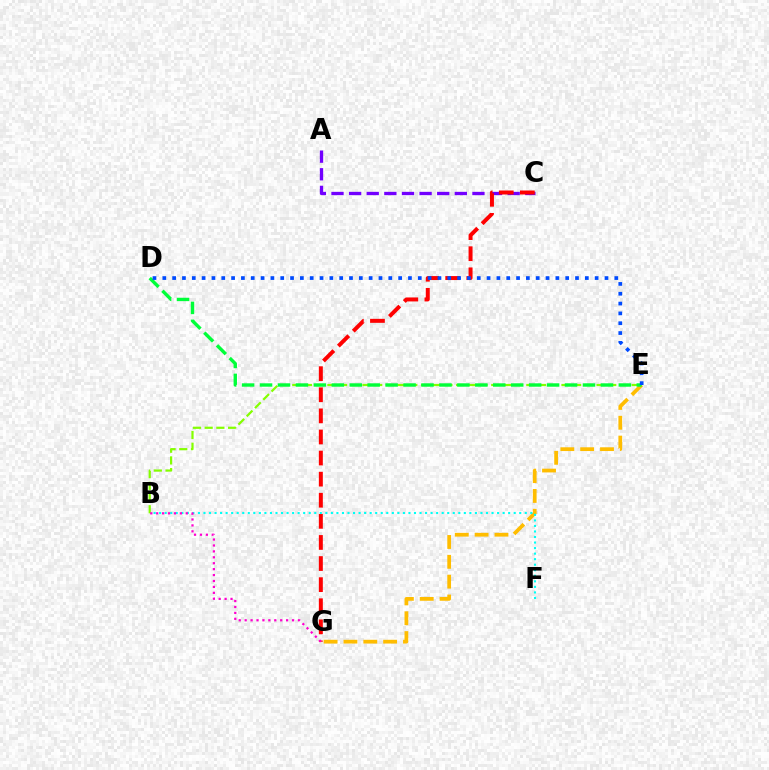{('E', 'G'): [{'color': '#ffbd00', 'line_style': 'dashed', 'thickness': 2.7}], ('A', 'C'): [{'color': '#7200ff', 'line_style': 'dashed', 'thickness': 2.39}], ('C', 'G'): [{'color': '#ff0000', 'line_style': 'dashed', 'thickness': 2.87}], ('B', 'E'): [{'color': '#84ff00', 'line_style': 'dashed', 'thickness': 1.59}], ('D', 'E'): [{'color': '#00ff39', 'line_style': 'dashed', 'thickness': 2.44}, {'color': '#004bff', 'line_style': 'dotted', 'thickness': 2.67}], ('B', 'F'): [{'color': '#00fff6', 'line_style': 'dotted', 'thickness': 1.51}], ('B', 'G'): [{'color': '#ff00cf', 'line_style': 'dotted', 'thickness': 1.61}]}